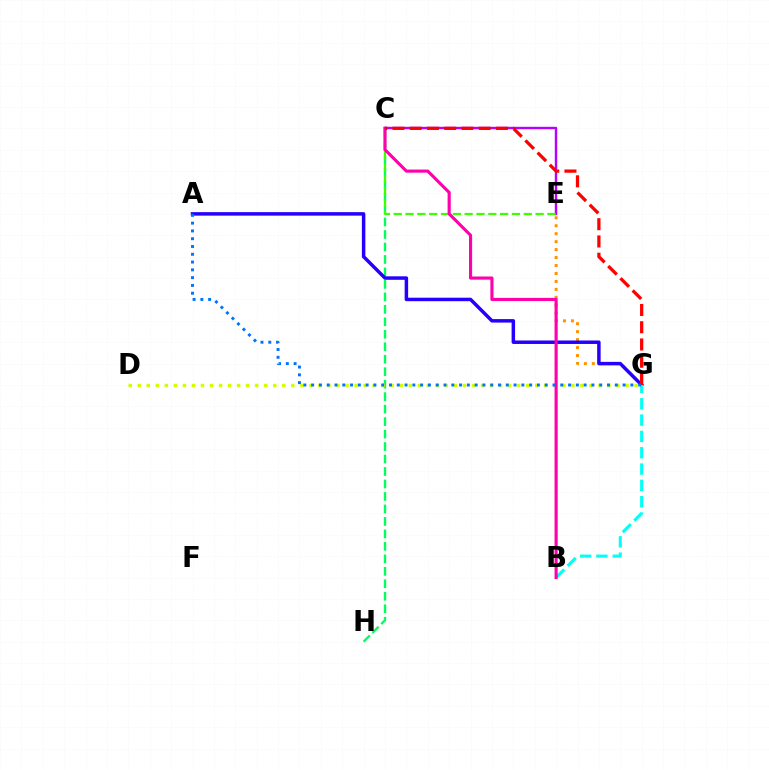{('C', 'E'): [{'color': '#b900ff', 'line_style': 'solid', 'thickness': 1.74}, {'color': '#3dff00', 'line_style': 'dashed', 'thickness': 1.61}], ('C', 'H'): [{'color': '#00ff5c', 'line_style': 'dashed', 'thickness': 1.69}], ('D', 'G'): [{'color': '#d1ff00', 'line_style': 'dotted', 'thickness': 2.45}], ('E', 'G'): [{'color': '#ff9400', 'line_style': 'dotted', 'thickness': 2.16}], ('A', 'G'): [{'color': '#2500ff', 'line_style': 'solid', 'thickness': 2.51}, {'color': '#0074ff', 'line_style': 'dotted', 'thickness': 2.12}], ('B', 'G'): [{'color': '#00fff6', 'line_style': 'dashed', 'thickness': 2.22}], ('B', 'C'): [{'color': '#ff00ac', 'line_style': 'solid', 'thickness': 2.25}], ('C', 'G'): [{'color': '#ff0000', 'line_style': 'dashed', 'thickness': 2.34}]}